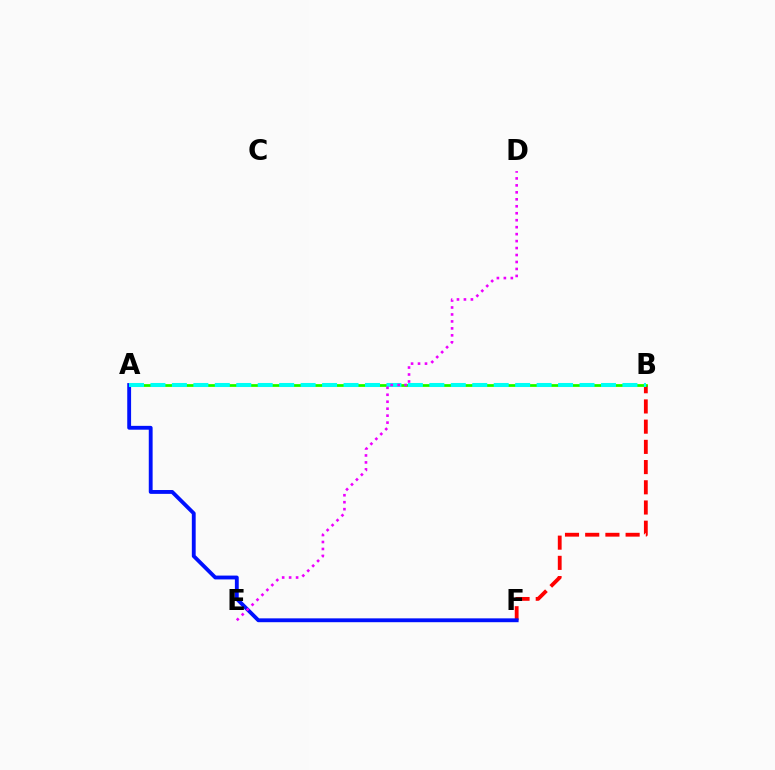{('A', 'B'): [{'color': '#fcf500', 'line_style': 'solid', 'thickness': 2.11}, {'color': '#08ff00', 'line_style': 'solid', 'thickness': 1.81}, {'color': '#00fff6', 'line_style': 'dashed', 'thickness': 2.91}], ('B', 'F'): [{'color': '#ff0000', 'line_style': 'dashed', 'thickness': 2.75}], ('A', 'F'): [{'color': '#0010ff', 'line_style': 'solid', 'thickness': 2.77}], ('D', 'E'): [{'color': '#ee00ff', 'line_style': 'dotted', 'thickness': 1.89}]}